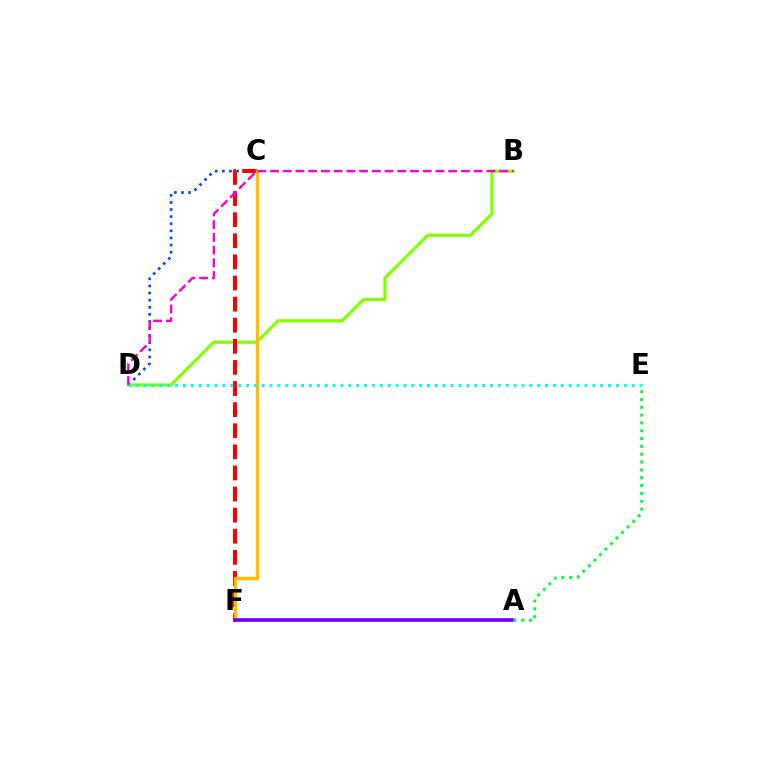{('C', 'D'): [{'color': '#004bff', 'line_style': 'dotted', 'thickness': 1.93}], ('B', 'D'): [{'color': '#84ff00', 'line_style': 'solid', 'thickness': 2.31}, {'color': '#ff00cf', 'line_style': 'dashed', 'thickness': 1.73}], ('C', 'F'): [{'color': '#ff0000', 'line_style': 'dashed', 'thickness': 2.87}, {'color': '#ffbd00', 'line_style': 'solid', 'thickness': 2.47}], ('A', 'F'): [{'color': '#7200ff', 'line_style': 'solid', 'thickness': 2.63}], ('D', 'E'): [{'color': '#00fff6', 'line_style': 'dotted', 'thickness': 2.14}], ('A', 'E'): [{'color': '#00ff39', 'line_style': 'dotted', 'thickness': 2.13}]}